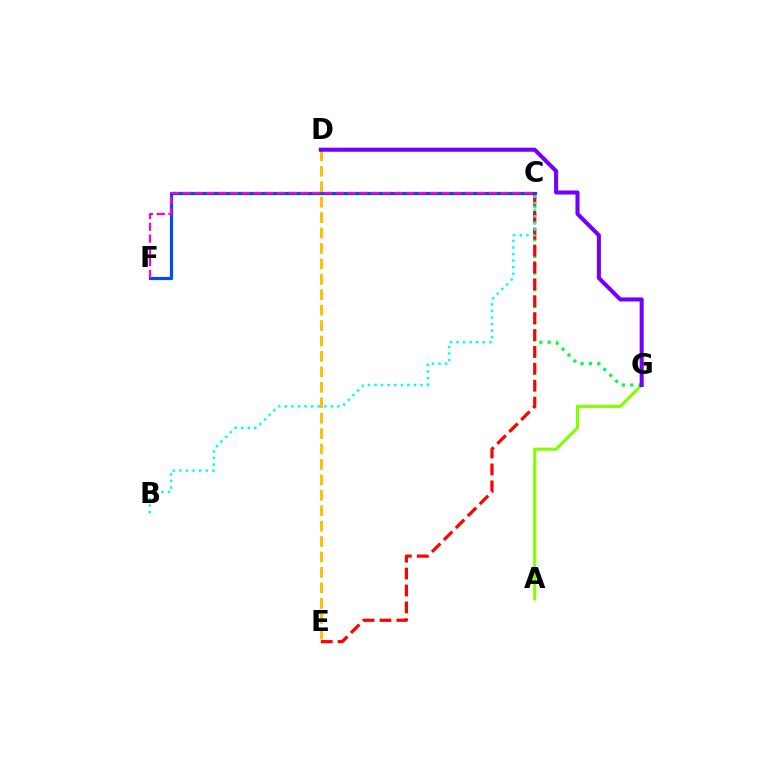{('A', 'G'): [{'color': '#84ff00', 'line_style': 'solid', 'thickness': 2.23}], ('C', 'F'): [{'color': '#004bff', 'line_style': 'solid', 'thickness': 2.28}, {'color': '#ff00cf', 'line_style': 'dashed', 'thickness': 1.6}], ('C', 'G'): [{'color': '#00ff39', 'line_style': 'dotted', 'thickness': 2.27}], ('D', 'E'): [{'color': '#ffbd00', 'line_style': 'dashed', 'thickness': 2.1}], ('C', 'E'): [{'color': '#ff0000', 'line_style': 'dashed', 'thickness': 2.3}], ('B', 'C'): [{'color': '#00fff6', 'line_style': 'dotted', 'thickness': 1.78}], ('D', 'G'): [{'color': '#7200ff', 'line_style': 'solid', 'thickness': 2.92}]}